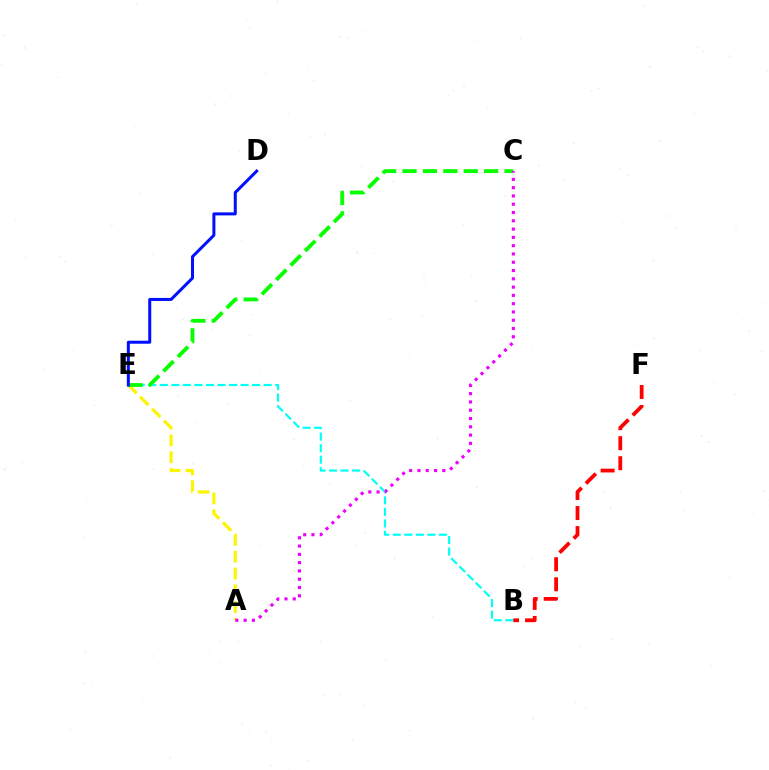{('A', 'E'): [{'color': '#fcf500', 'line_style': 'dashed', 'thickness': 2.28}], ('B', 'E'): [{'color': '#00fff6', 'line_style': 'dashed', 'thickness': 1.57}], ('C', 'E'): [{'color': '#08ff00', 'line_style': 'dashed', 'thickness': 2.77}], ('B', 'F'): [{'color': '#ff0000', 'line_style': 'dashed', 'thickness': 2.72}], ('A', 'C'): [{'color': '#ee00ff', 'line_style': 'dotted', 'thickness': 2.25}], ('D', 'E'): [{'color': '#0010ff', 'line_style': 'solid', 'thickness': 2.17}]}